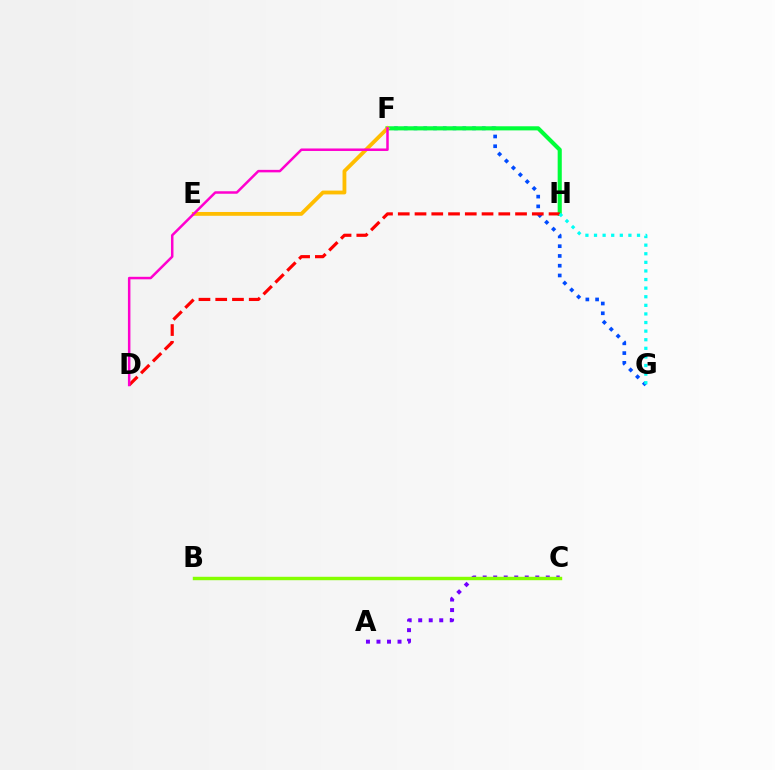{('F', 'G'): [{'color': '#004bff', 'line_style': 'dotted', 'thickness': 2.65}], ('F', 'H'): [{'color': '#00ff39', 'line_style': 'solid', 'thickness': 2.96}], ('A', 'C'): [{'color': '#7200ff', 'line_style': 'dotted', 'thickness': 2.86}], ('D', 'H'): [{'color': '#ff0000', 'line_style': 'dashed', 'thickness': 2.28}], ('G', 'H'): [{'color': '#00fff6', 'line_style': 'dotted', 'thickness': 2.34}], ('B', 'C'): [{'color': '#84ff00', 'line_style': 'solid', 'thickness': 2.46}], ('E', 'F'): [{'color': '#ffbd00', 'line_style': 'solid', 'thickness': 2.75}], ('D', 'F'): [{'color': '#ff00cf', 'line_style': 'solid', 'thickness': 1.8}]}